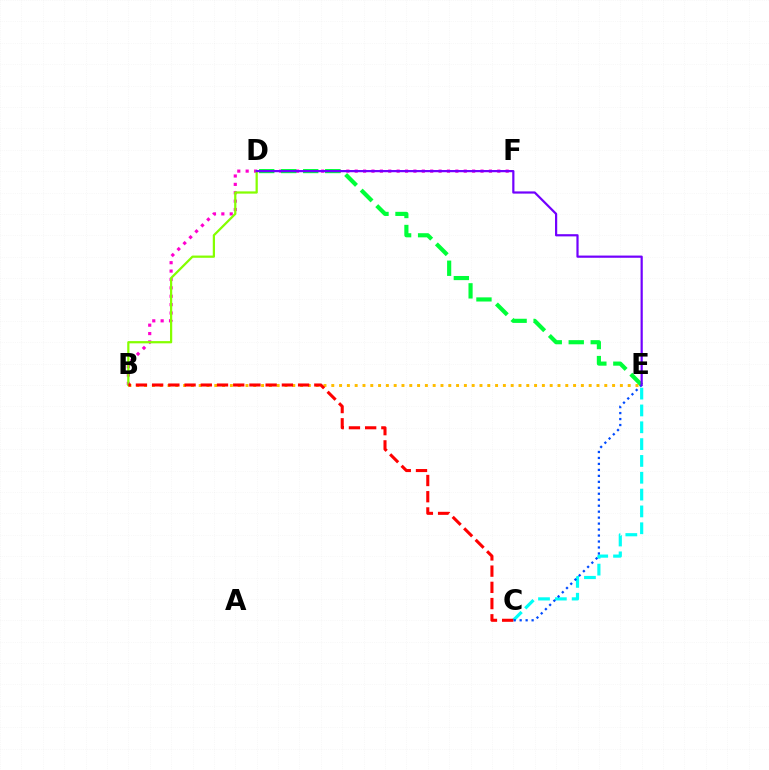{('C', 'E'): [{'color': '#00fff6', 'line_style': 'dashed', 'thickness': 2.29}, {'color': '#004bff', 'line_style': 'dotted', 'thickness': 1.62}], ('B', 'E'): [{'color': '#ffbd00', 'line_style': 'dotted', 'thickness': 2.12}], ('B', 'F'): [{'color': '#ff00cf', 'line_style': 'dotted', 'thickness': 2.28}], ('D', 'E'): [{'color': '#00ff39', 'line_style': 'dashed', 'thickness': 2.99}, {'color': '#7200ff', 'line_style': 'solid', 'thickness': 1.59}], ('B', 'D'): [{'color': '#84ff00', 'line_style': 'solid', 'thickness': 1.61}], ('B', 'C'): [{'color': '#ff0000', 'line_style': 'dashed', 'thickness': 2.2}]}